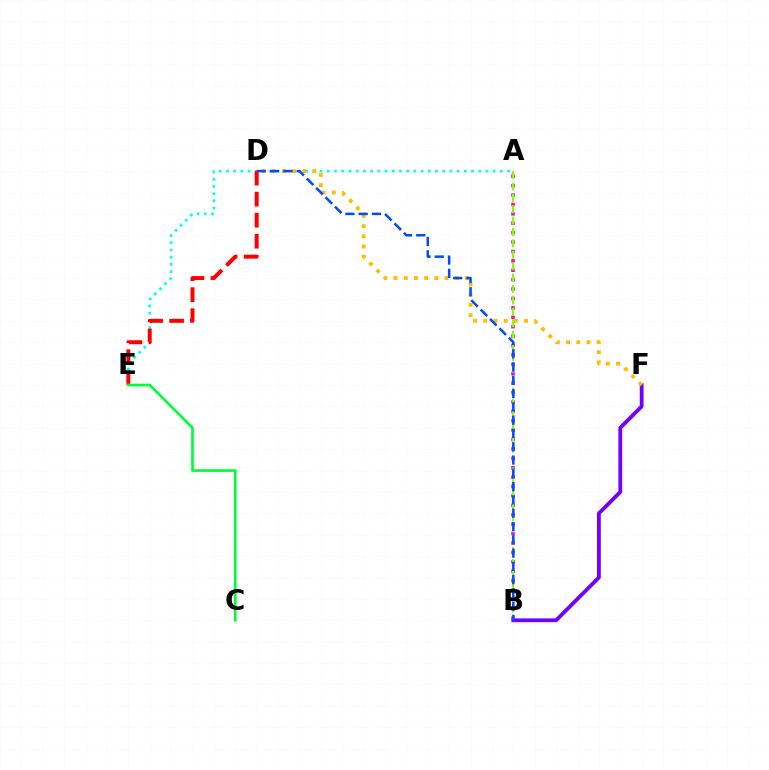{('A', 'E'): [{'color': '#00fff6', 'line_style': 'dotted', 'thickness': 1.96}], ('B', 'F'): [{'color': '#7200ff', 'line_style': 'solid', 'thickness': 2.74}], ('A', 'B'): [{'color': '#ff00cf', 'line_style': 'dotted', 'thickness': 2.56}, {'color': '#84ff00', 'line_style': 'dashed', 'thickness': 1.55}], ('D', 'F'): [{'color': '#ffbd00', 'line_style': 'dotted', 'thickness': 2.77}], ('B', 'D'): [{'color': '#004bff', 'line_style': 'dashed', 'thickness': 1.81}], ('D', 'E'): [{'color': '#ff0000', 'line_style': 'dashed', 'thickness': 2.86}], ('C', 'E'): [{'color': '#00ff39', 'line_style': 'solid', 'thickness': 1.92}]}